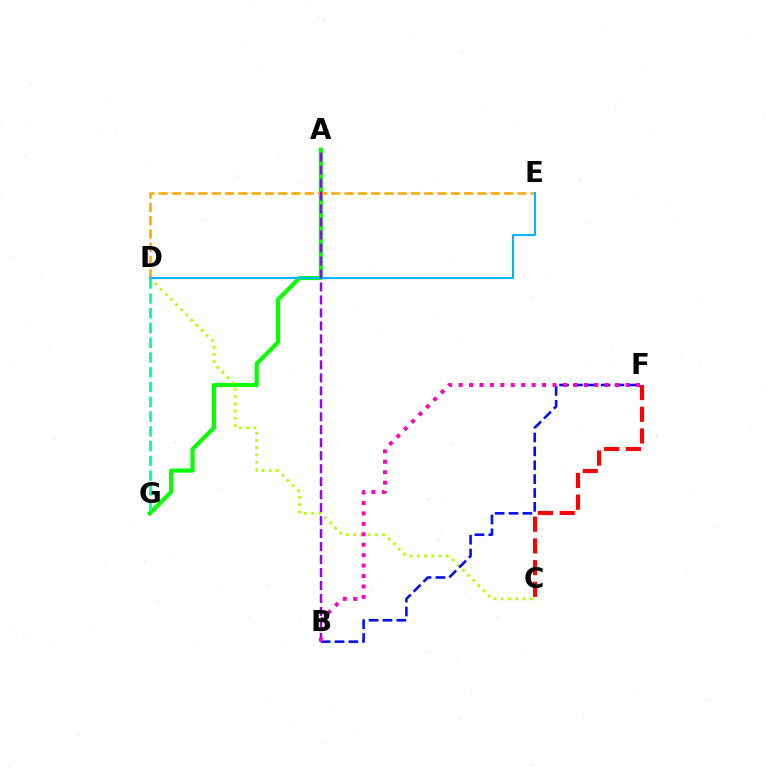{('C', 'F'): [{'color': '#ff0000', 'line_style': 'dashed', 'thickness': 2.95}], ('A', 'G'): [{'color': '#08ff00', 'line_style': 'solid', 'thickness': 2.98}], ('C', 'D'): [{'color': '#b3ff00', 'line_style': 'dotted', 'thickness': 1.97}], ('D', 'E'): [{'color': '#ffa500', 'line_style': 'dashed', 'thickness': 1.8}, {'color': '#00b5ff', 'line_style': 'solid', 'thickness': 1.51}], ('B', 'F'): [{'color': '#0010ff', 'line_style': 'dashed', 'thickness': 1.88}, {'color': '#ff00bd', 'line_style': 'dotted', 'thickness': 2.84}], ('A', 'B'): [{'color': '#9b00ff', 'line_style': 'dashed', 'thickness': 1.76}], ('D', 'G'): [{'color': '#00ff9d', 'line_style': 'dashed', 'thickness': 2.01}]}